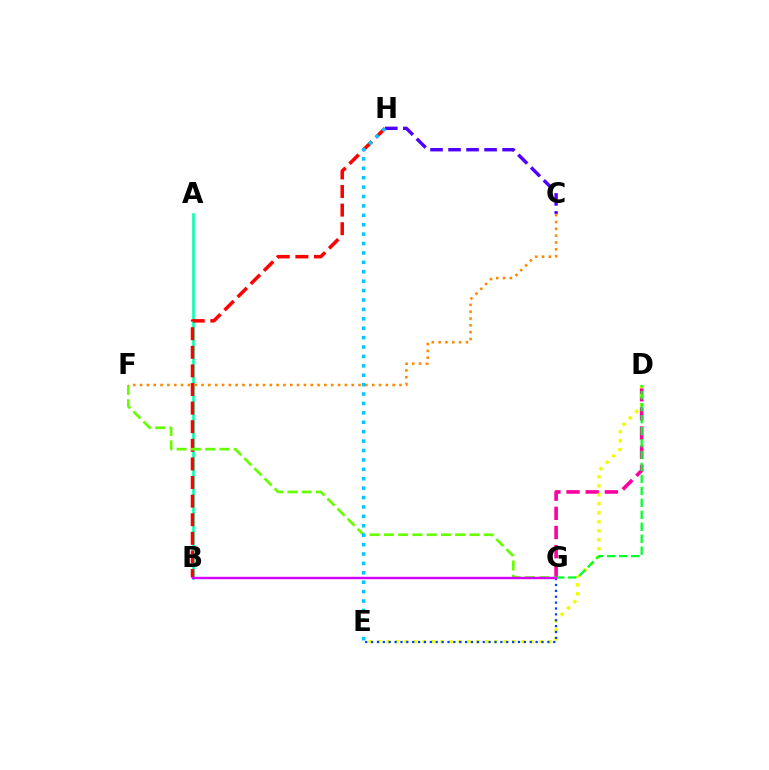{('A', 'B'): [{'color': '#00ffaf', 'line_style': 'solid', 'thickness': 1.84}], ('D', 'G'): [{'color': '#ff00a0', 'line_style': 'dashed', 'thickness': 2.6}, {'color': '#00ff27', 'line_style': 'dashed', 'thickness': 1.62}], ('B', 'H'): [{'color': '#ff0000', 'line_style': 'dashed', 'thickness': 2.53}], ('D', 'E'): [{'color': '#eeff00', 'line_style': 'dotted', 'thickness': 2.44}], ('F', 'G'): [{'color': '#66ff00', 'line_style': 'dashed', 'thickness': 1.94}], ('E', 'G'): [{'color': '#003fff', 'line_style': 'dotted', 'thickness': 1.6}], ('C', 'F'): [{'color': '#ff8800', 'line_style': 'dotted', 'thickness': 1.85}], ('C', 'H'): [{'color': '#4f00ff', 'line_style': 'dashed', 'thickness': 2.45}], ('B', 'G'): [{'color': '#d600ff', 'line_style': 'solid', 'thickness': 1.74}], ('E', 'H'): [{'color': '#00c7ff', 'line_style': 'dotted', 'thickness': 2.56}]}